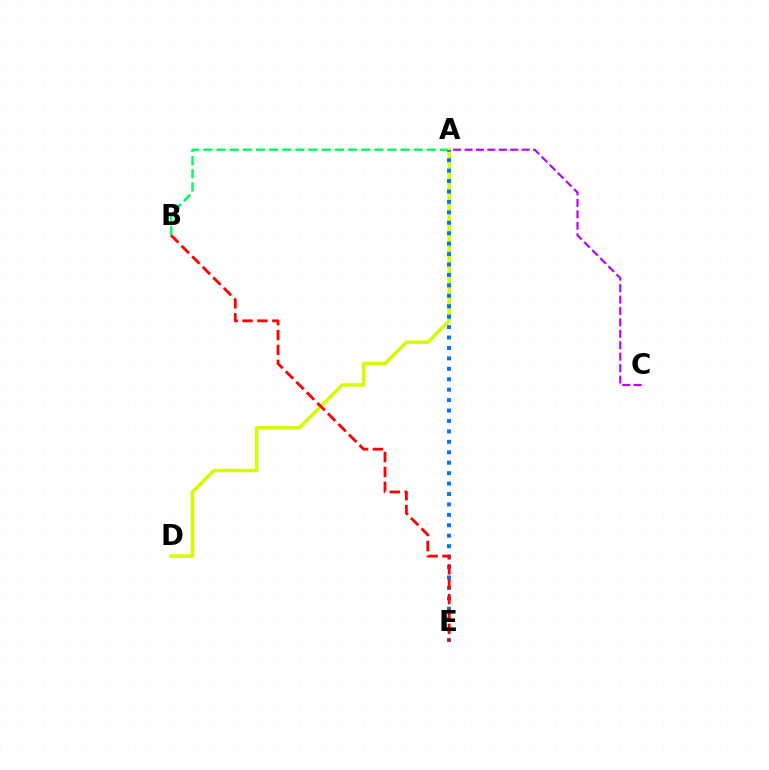{('A', 'B'): [{'color': '#00ff5c', 'line_style': 'dashed', 'thickness': 1.79}], ('A', 'C'): [{'color': '#b900ff', 'line_style': 'dashed', 'thickness': 1.55}], ('A', 'D'): [{'color': '#d1ff00', 'line_style': 'solid', 'thickness': 2.52}], ('A', 'E'): [{'color': '#0074ff', 'line_style': 'dotted', 'thickness': 2.83}], ('B', 'E'): [{'color': '#ff0000', 'line_style': 'dashed', 'thickness': 2.02}]}